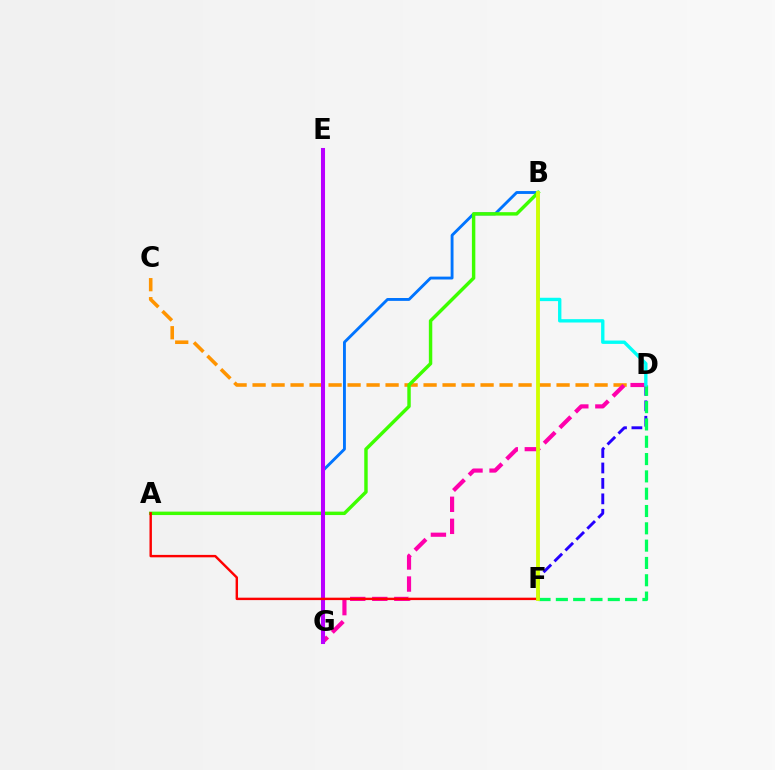{('C', 'D'): [{'color': '#ff9400', 'line_style': 'dashed', 'thickness': 2.58}], ('D', 'F'): [{'color': '#2500ff', 'line_style': 'dashed', 'thickness': 2.1}, {'color': '#00ff5c', 'line_style': 'dashed', 'thickness': 2.35}], ('B', 'G'): [{'color': '#0074ff', 'line_style': 'solid', 'thickness': 2.06}], ('A', 'B'): [{'color': '#3dff00', 'line_style': 'solid', 'thickness': 2.47}], ('D', 'G'): [{'color': '#ff00ac', 'line_style': 'dashed', 'thickness': 2.99}], ('E', 'G'): [{'color': '#b900ff', 'line_style': 'solid', 'thickness': 2.91}], ('B', 'D'): [{'color': '#00fff6', 'line_style': 'solid', 'thickness': 2.42}], ('A', 'F'): [{'color': '#ff0000', 'line_style': 'solid', 'thickness': 1.75}], ('B', 'F'): [{'color': '#d1ff00', 'line_style': 'solid', 'thickness': 2.75}]}